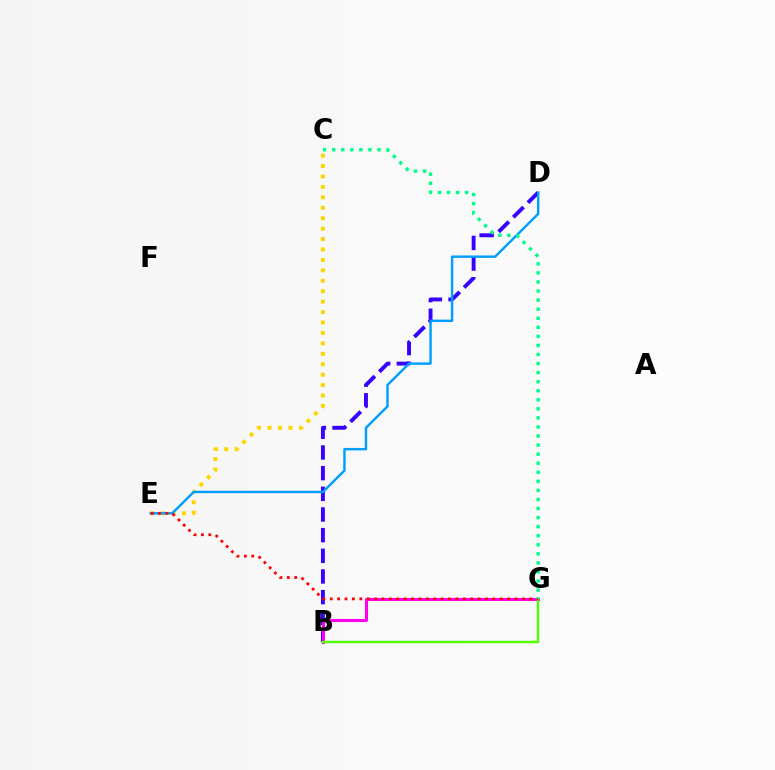{('B', 'D'): [{'color': '#3700ff', 'line_style': 'dashed', 'thickness': 2.81}], ('C', 'E'): [{'color': '#ffd500', 'line_style': 'dotted', 'thickness': 2.83}], ('D', 'E'): [{'color': '#009eff', 'line_style': 'solid', 'thickness': 1.74}], ('B', 'G'): [{'color': '#ff00ed', 'line_style': 'solid', 'thickness': 2.21}, {'color': '#4fff00', 'line_style': 'solid', 'thickness': 1.74}], ('E', 'G'): [{'color': '#ff0000', 'line_style': 'dotted', 'thickness': 2.01}], ('C', 'G'): [{'color': '#00ff86', 'line_style': 'dotted', 'thickness': 2.46}]}